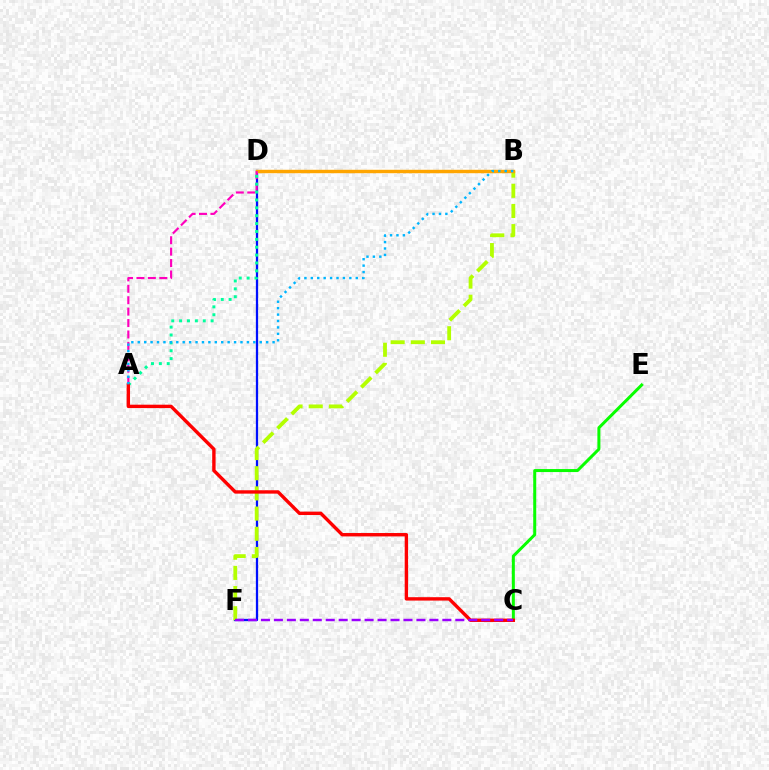{('D', 'F'): [{'color': '#0010ff', 'line_style': 'solid', 'thickness': 1.63}], ('B', 'F'): [{'color': '#b3ff00', 'line_style': 'dashed', 'thickness': 2.74}], ('C', 'E'): [{'color': '#08ff00', 'line_style': 'solid', 'thickness': 2.17}], ('B', 'D'): [{'color': '#ffa500', 'line_style': 'solid', 'thickness': 2.47}], ('A', 'D'): [{'color': '#ff00bd', 'line_style': 'dashed', 'thickness': 1.55}, {'color': '#00ff9d', 'line_style': 'dotted', 'thickness': 2.14}], ('A', 'C'): [{'color': '#ff0000', 'line_style': 'solid', 'thickness': 2.44}], ('C', 'F'): [{'color': '#9b00ff', 'line_style': 'dashed', 'thickness': 1.76}], ('A', 'B'): [{'color': '#00b5ff', 'line_style': 'dotted', 'thickness': 1.74}]}